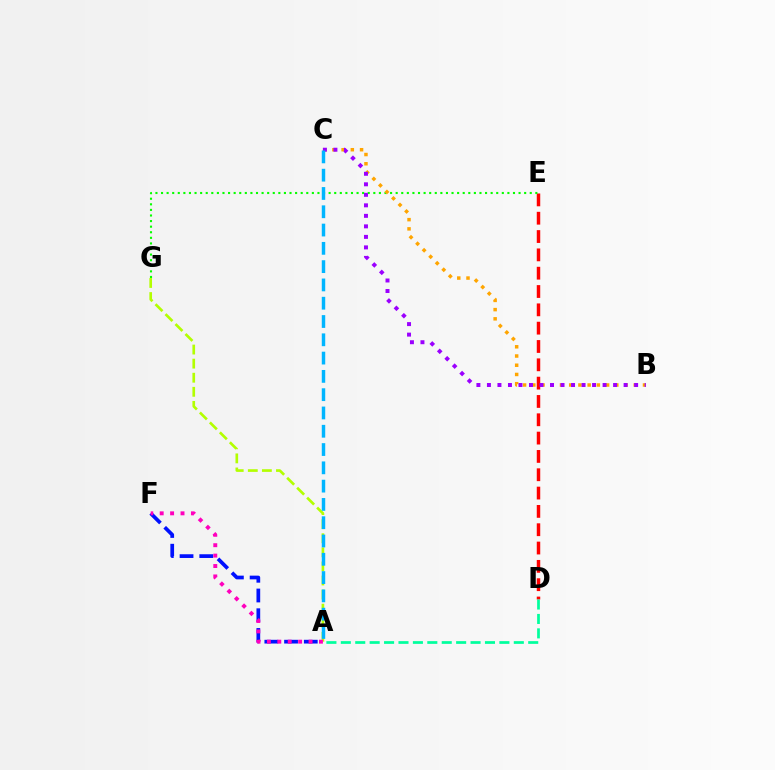{('A', 'G'): [{'color': '#b3ff00', 'line_style': 'dashed', 'thickness': 1.91}], ('D', 'E'): [{'color': '#ff0000', 'line_style': 'dashed', 'thickness': 2.49}], ('E', 'G'): [{'color': '#08ff00', 'line_style': 'dotted', 'thickness': 1.52}], ('B', 'C'): [{'color': '#ffa500', 'line_style': 'dotted', 'thickness': 2.51}, {'color': '#9b00ff', 'line_style': 'dotted', 'thickness': 2.86}], ('A', 'F'): [{'color': '#0010ff', 'line_style': 'dashed', 'thickness': 2.68}, {'color': '#ff00bd', 'line_style': 'dotted', 'thickness': 2.83}], ('A', 'D'): [{'color': '#00ff9d', 'line_style': 'dashed', 'thickness': 1.96}], ('A', 'C'): [{'color': '#00b5ff', 'line_style': 'dashed', 'thickness': 2.48}]}